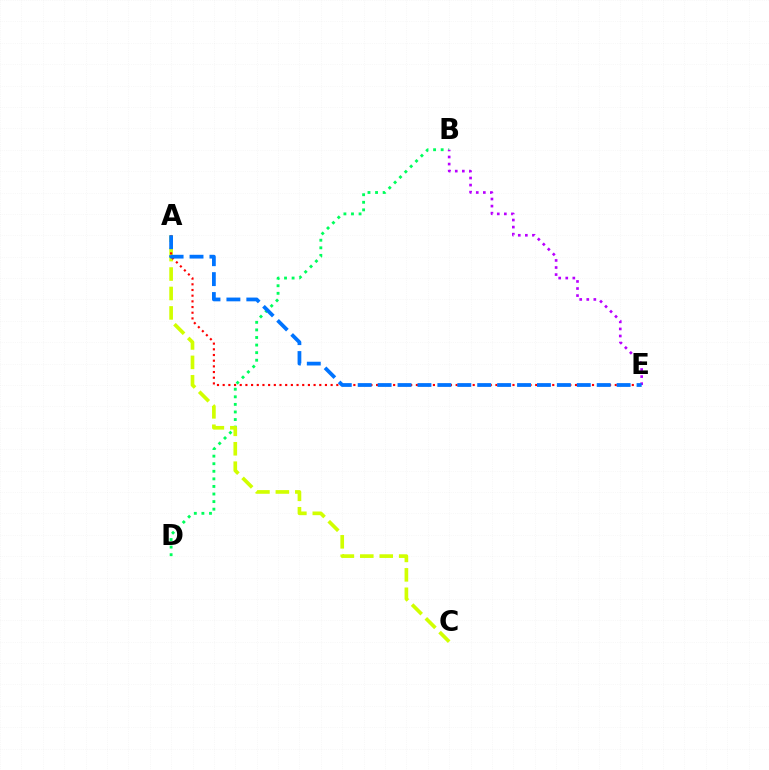{('B', 'D'): [{'color': '#00ff5c', 'line_style': 'dotted', 'thickness': 2.06}], ('A', 'C'): [{'color': '#d1ff00', 'line_style': 'dashed', 'thickness': 2.64}], ('A', 'E'): [{'color': '#ff0000', 'line_style': 'dotted', 'thickness': 1.54}, {'color': '#0074ff', 'line_style': 'dashed', 'thickness': 2.71}], ('B', 'E'): [{'color': '#b900ff', 'line_style': 'dotted', 'thickness': 1.92}]}